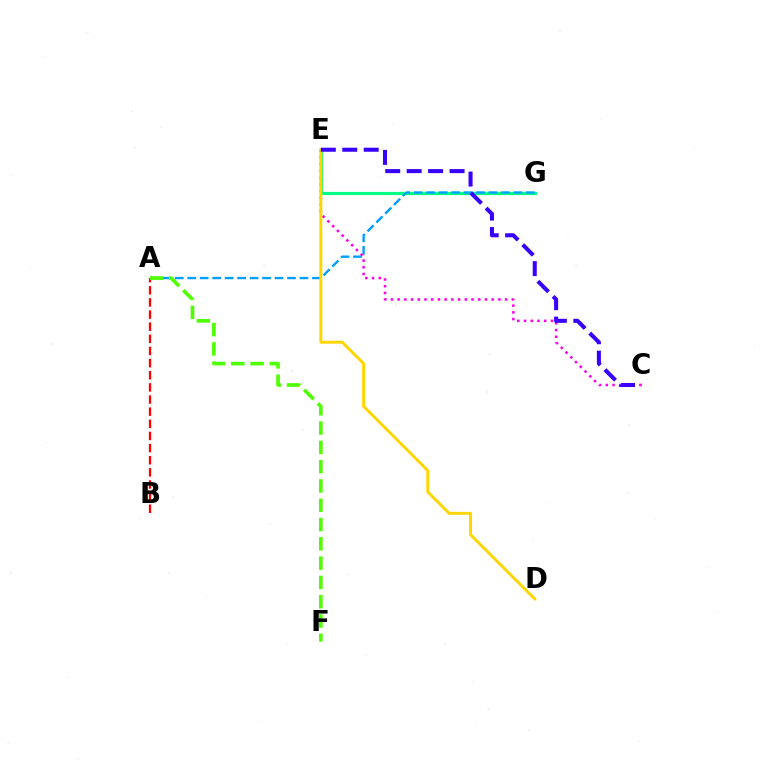{('E', 'G'): [{'color': '#00ff86', 'line_style': 'solid', 'thickness': 2.3}], ('A', 'B'): [{'color': '#ff0000', 'line_style': 'dashed', 'thickness': 1.65}], ('A', 'G'): [{'color': '#009eff', 'line_style': 'dashed', 'thickness': 1.69}], ('A', 'F'): [{'color': '#4fff00', 'line_style': 'dashed', 'thickness': 2.62}], ('C', 'E'): [{'color': '#ff00ed', 'line_style': 'dotted', 'thickness': 1.82}, {'color': '#3700ff', 'line_style': 'dashed', 'thickness': 2.91}], ('D', 'E'): [{'color': '#ffd500', 'line_style': 'solid', 'thickness': 2.1}]}